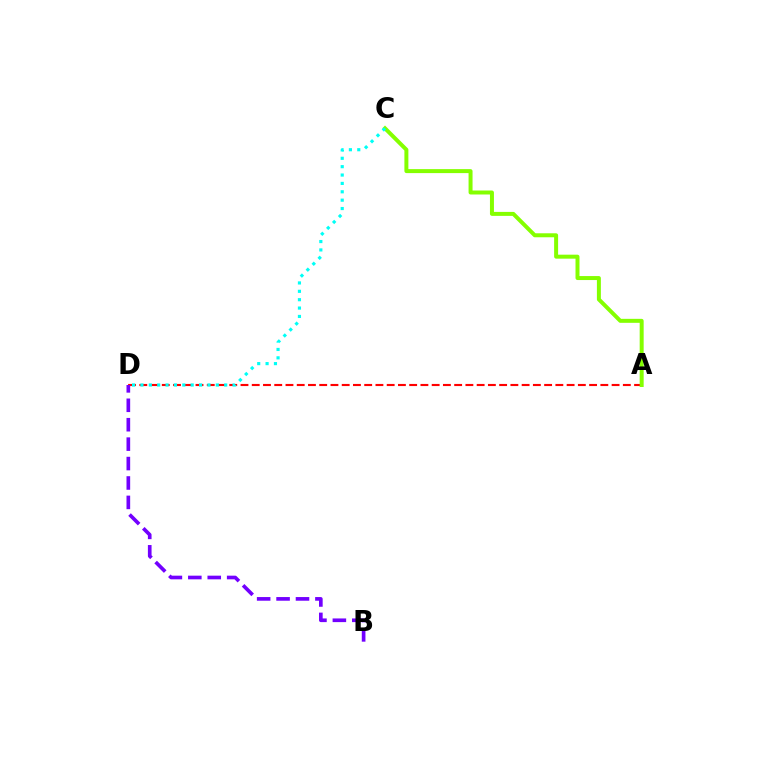{('A', 'D'): [{'color': '#ff0000', 'line_style': 'dashed', 'thickness': 1.53}], ('B', 'D'): [{'color': '#7200ff', 'line_style': 'dashed', 'thickness': 2.64}], ('A', 'C'): [{'color': '#84ff00', 'line_style': 'solid', 'thickness': 2.87}], ('C', 'D'): [{'color': '#00fff6', 'line_style': 'dotted', 'thickness': 2.28}]}